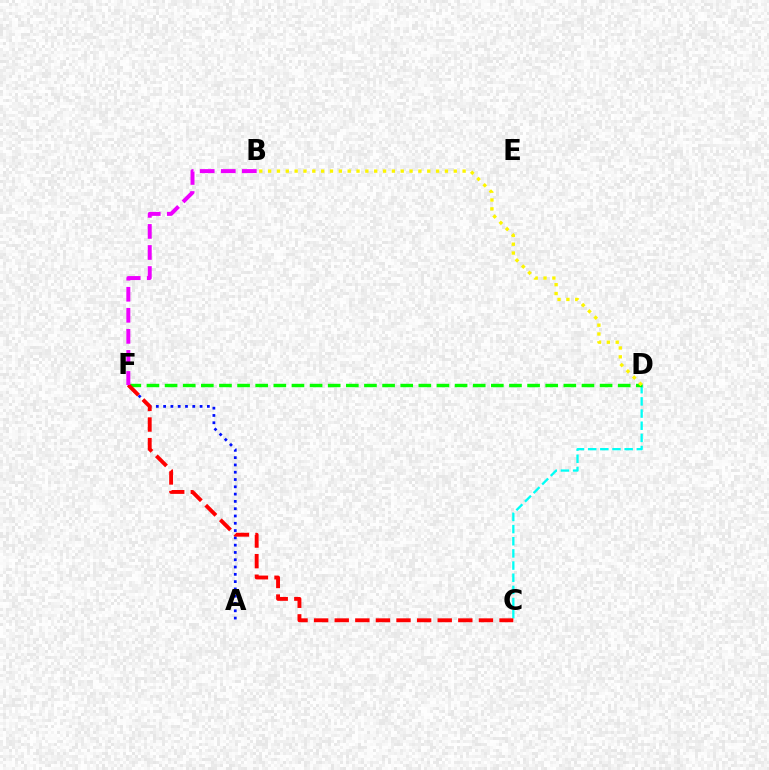{('C', 'D'): [{'color': '#00fff6', 'line_style': 'dashed', 'thickness': 1.65}], ('D', 'F'): [{'color': '#08ff00', 'line_style': 'dashed', 'thickness': 2.46}], ('A', 'F'): [{'color': '#0010ff', 'line_style': 'dotted', 'thickness': 1.98}], ('C', 'F'): [{'color': '#ff0000', 'line_style': 'dashed', 'thickness': 2.8}], ('B', 'D'): [{'color': '#fcf500', 'line_style': 'dotted', 'thickness': 2.4}], ('B', 'F'): [{'color': '#ee00ff', 'line_style': 'dashed', 'thickness': 2.86}]}